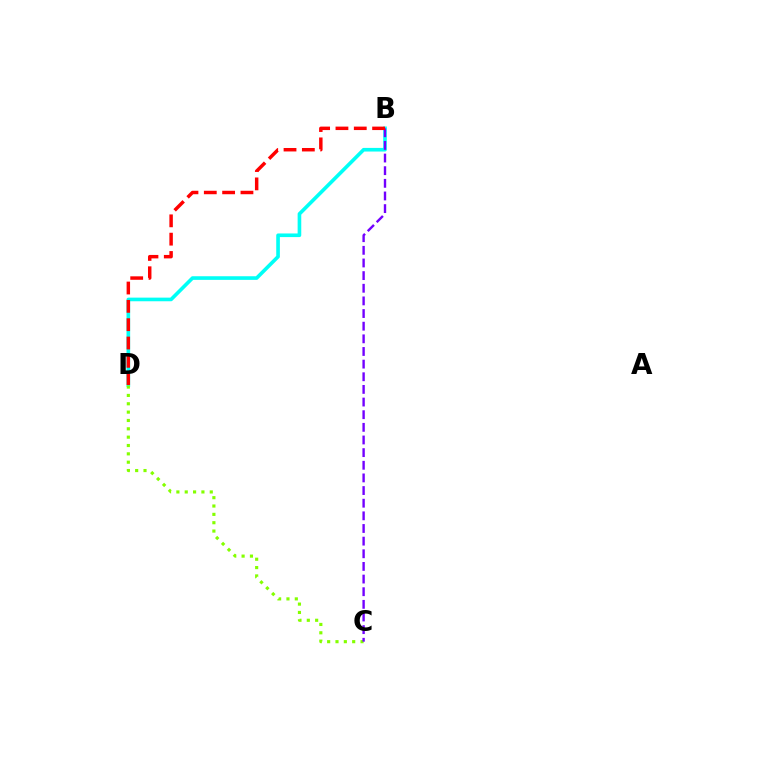{('B', 'D'): [{'color': '#00fff6', 'line_style': 'solid', 'thickness': 2.62}, {'color': '#ff0000', 'line_style': 'dashed', 'thickness': 2.49}], ('C', 'D'): [{'color': '#84ff00', 'line_style': 'dotted', 'thickness': 2.27}], ('B', 'C'): [{'color': '#7200ff', 'line_style': 'dashed', 'thickness': 1.72}]}